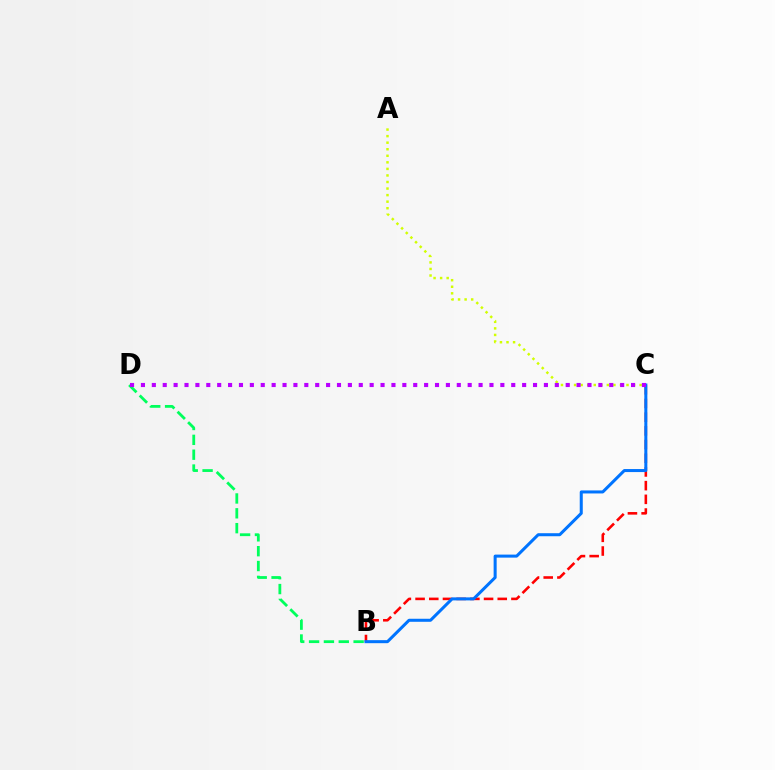{('B', 'C'): [{'color': '#ff0000', 'line_style': 'dashed', 'thickness': 1.86}, {'color': '#0074ff', 'line_style': 'solid', 'thickness': 2.18}], ('B', 'D'): [{'color': '#00ff5c', 'line_style': 'dashed', 'thickness': 2.02}], ('A', 'C'): [{'color': '#d1ff00', 'line_style': 'dotted', 'thickness': 1.78}], ('C', 'D'): [{'color': '#b900ff', 'line_style': 'dotted', 'thickness': 2.96}]}